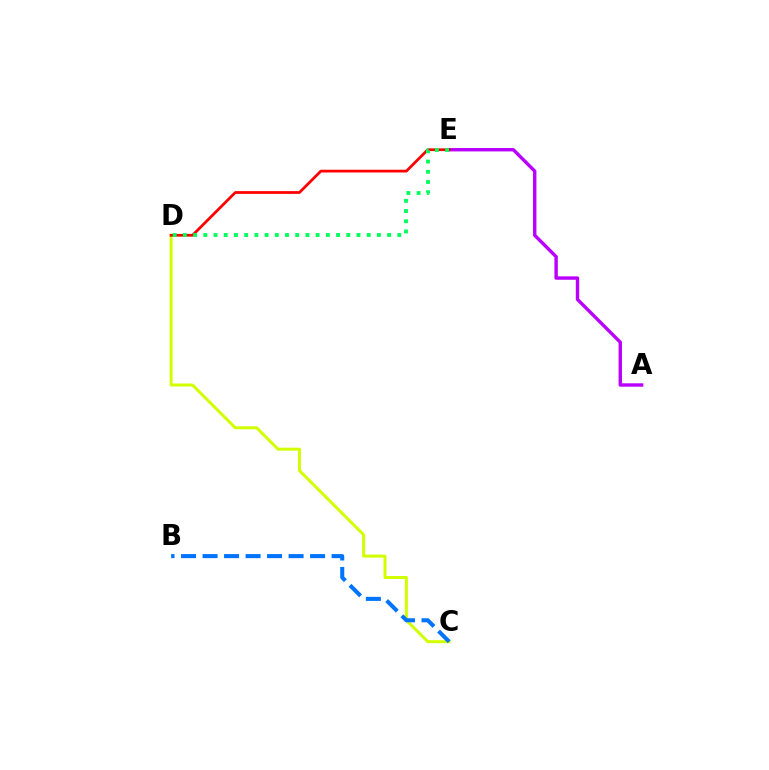{('A', 'E'): [{'color': '#b900ff', 'line_style': 'solid', 'thickness': 2.44}], ('C', 'D'): [{'color': '#d1ff00', 'line_style': 'solid', 'thickness': 2.15}], ('D', 'E'): [{'color': '#ff0000', 'line_style': 'solid', 'thickness': 1.98}, {'color': '#00ff5c', 'line_style': 'dotted', 'thickness': 2.77}], ('B', 'C'): [{'color': '#0074ff', 'line_style': 'dashed', 'thickness': 2.92}]}